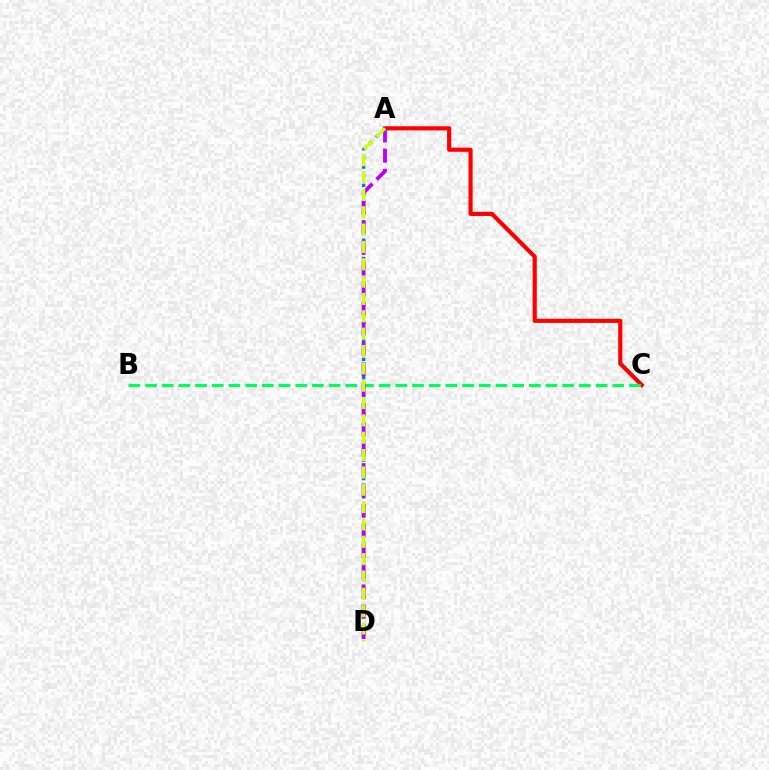{('A', 'C'): [{'color': '#ff0000', 'line_style': 'solid', 'thickness': 2.98}], ('B', 'C'): [{'color': '#00ff5c', 'line_style': 'dashed', 'thickness': 2.27}], ('A', 'D'): [{'color': '#0074ff', 'line_style': 'dotted', 'thickness': 2.49}, {'color': '#b900ff', 'line_style': 'dashed', 'thickness': 2.75}, {'color': '#d1ff00', 'line_style': 'dashed', 'thickness': 2.36}]}